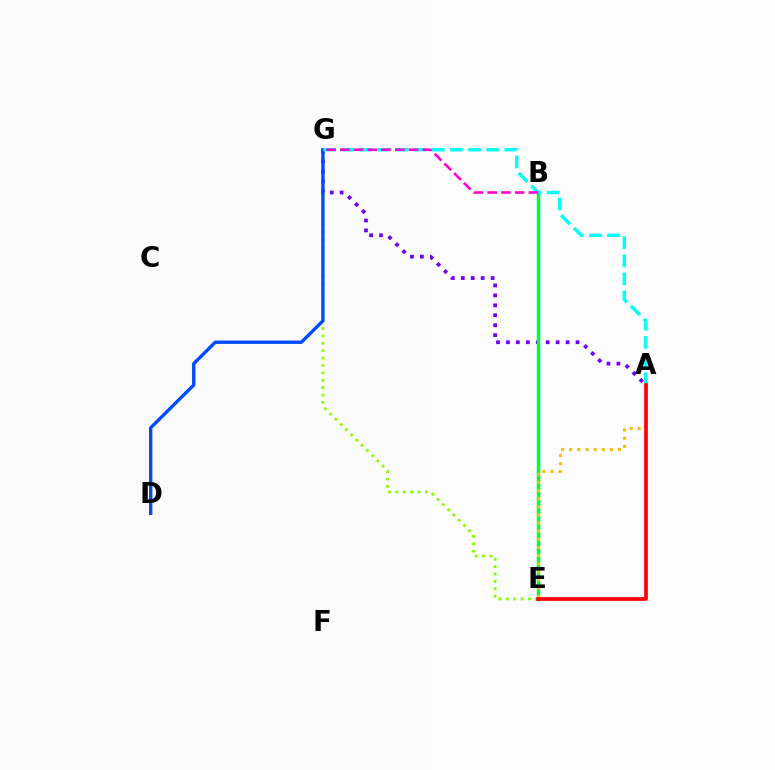{('A', 'G'): [{'color': '#7200ff', 'line_style': 'dotted', 'thickness': 2.7}, {'color': '#00fff6', 'line_style': 'dashed', 'thickness': 2.46}], ('B', 'E'): [{'color': '#00ff39', 'line_style': 'solid', 'thickness': 2.5}], ('A', 'E'): [{'color': '#ffbd00', 'line_style': 'dotted', 'thickness': 2.21}, {'color': '#ff0000', 'line_style': 'solid', 'thickness': 2.66}], ('E', 'G'): [{'color': '#84ff00', 'line_style': 'dotted', 'thickness': 2.01}], ('D', 'G'): [{'color': '#004bff', 'line_style': 'solid', 'thickness': 2.41}], ('B', 'G'): [{'color': '#ff00cf', 'line_style': 'dashed', 'thickness': 1.87}]}